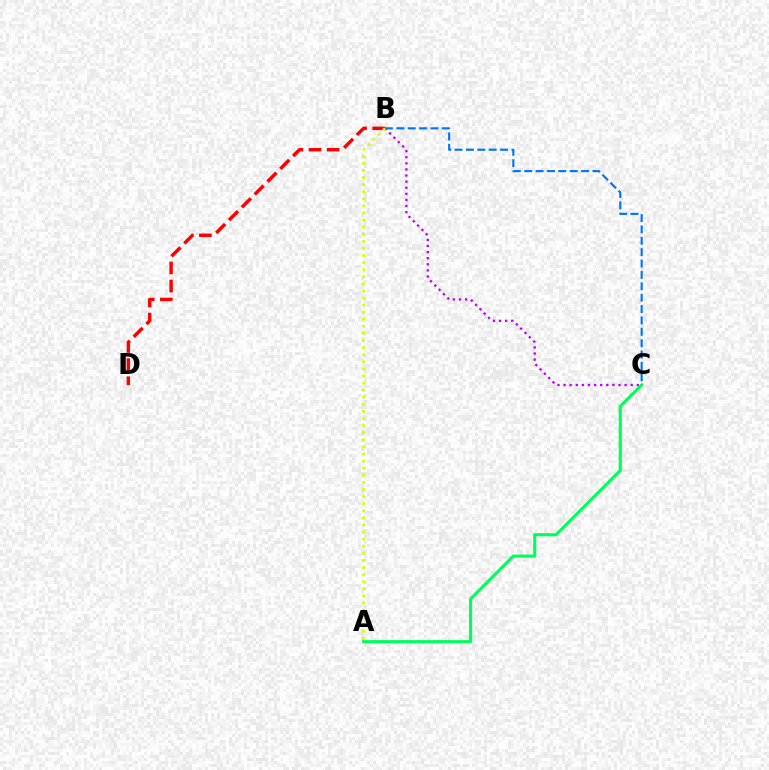{('B', 'C'): [{'color': '#b900ff', 'line_style': 'dotted', 'thickness': 1.66}, {'color': '#0074ff', 'line_style': 'dashed', 'thickness': 1.55}], ('A', 'C'): [{'color': '#00ff5c', 'line_style': 'solid', 'thickness': 2.24}], ('B', 'D'): [{'color': '#ff0000', 'line_style': 'dashed', 'thickness': 2.46}], ('A', 'B'): [{'color': '#d1ff00', 'line_style': 'dotted', 'thickness': 1.93}]}